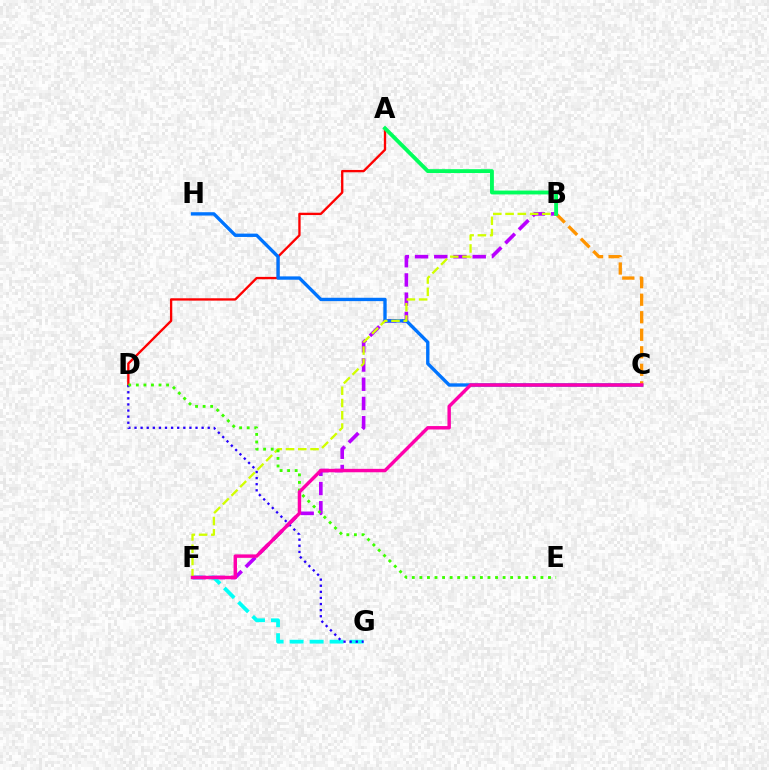{('B', 'F'): [{'color': '#b900ff', 'line_style': 'dashed', 'thickness': 2.61}, {'color': '#d1ff00', 'line_style': 'dashed', 'thickness': 1.67}], ('F', 'G'): [{'color': '#00fff6', 'line_style': 'dashed', 'thickness': 2.72}], ('A', 'D'): [{'color': '#ff0000', 'line_style': 'solid', 'thickness': 1.68}], ('C', 'H'): [{'color': '#0074ff', 'line_style': 'solid', 'thickness': 2.41}], ('B', 'C'): [{'color': '#ff9400', 'line_style': 'dashed', 'thickness': 2.38}], ('D', 'G'): [{'color': '#2500ff', 'line_style': 'dotted', 'thickness': 1.66}], ('A', 'B'): [{'color': '#00ff5c', 'line_style': 'solid', 'thickness': 2.79}], ('D', 'E'): [{'color': '#3dff00', 'line_style': 'dotted', 'thickness': 2.06}], ('C', 'F'): [{'color': '#ff00ac', 'line_style': 'solid', 'thickness': 2.47}]}